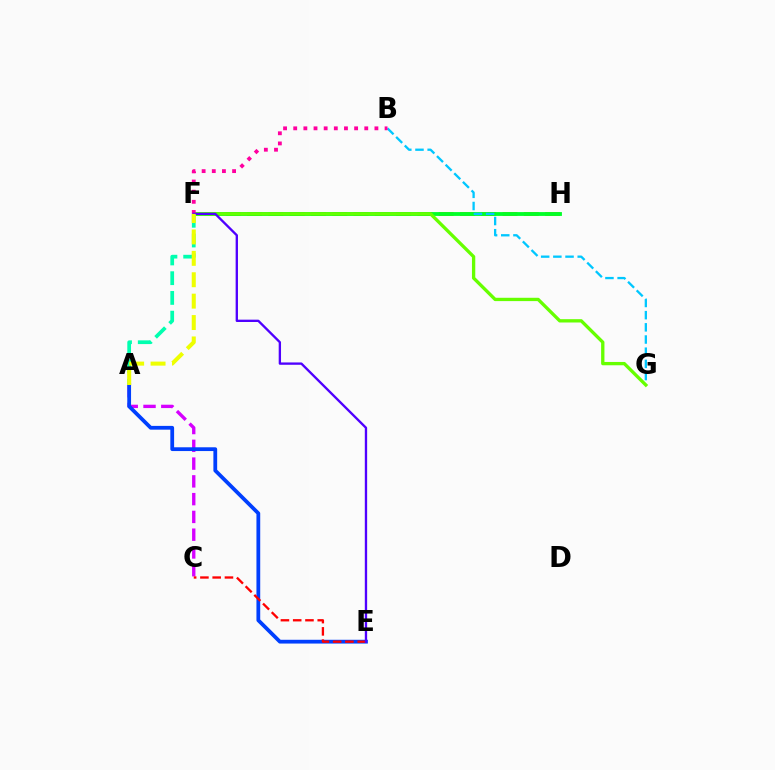{('A', 'C'): [{'color': '#d600ff', 'line_style': 'dashed', 'thickness': 2.41}], ('A', 'E'): [{'color': '#003fff', 'line_style': 'solid', 'thickness': 2.72}], ('F', 'H'): [{'color': '#ff8800', 'line_style': 'dashed', 'thickness': 2.89}, {'color': '#00ff27', 'line_style': 'solid', 'thickness': 2.76}], ('B', 'G'): [{'color': '#00c7ff', 'line_style': 'dashed', 'thickness': 1.66}], ('F', 'G'): [{'color': '#66ff00', 'line_style': 'solid', 'thickness': 2.39}], ('C', 'E'): [{'color': '#ff0000', 'line_style': 'dashed', 'thickness': 1.67}], ('A', 'F'): [{'color': '#00ffaf', 'line_style': 'dashed', 'thickness': 2.68}, {'color': '#eeff00', 'line_style': 'dashed', 'thickness': 2.91}], ('B', 'F'): [{'color': '#ff00a0', 'line_style': 'dotted', 'thickness': 2.76}], ('E', 'F'): [{'color': '#4f00ff', 'line_style': 'solid', 'thickness': 1.68}]}